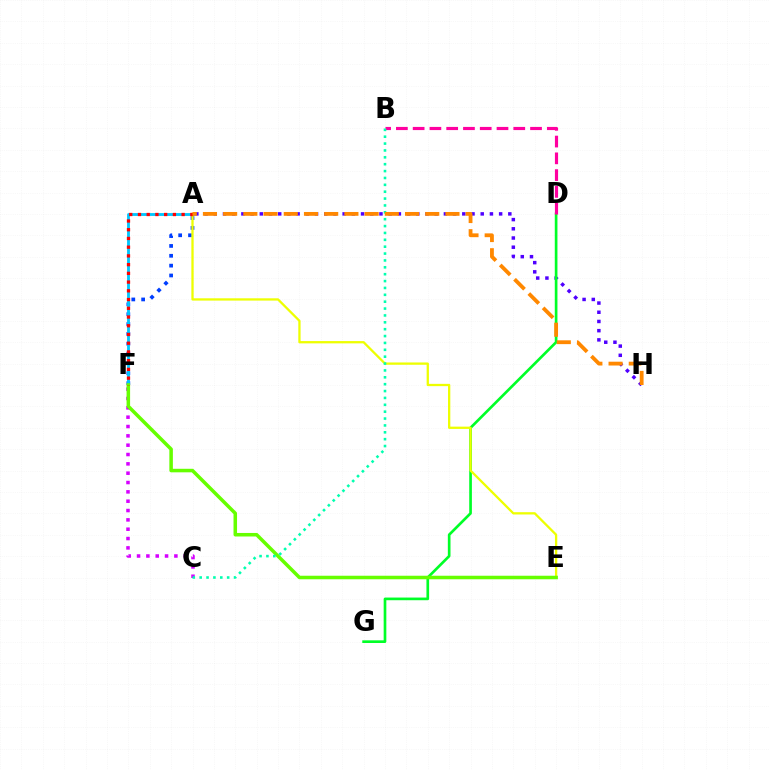{('A', 'H'): [{'color': '#4f00ff', 'line_style': 'dotted', 'thickness': 2.5}, {'color': '#ff8800', 'line_style': 'dashed', 'thickness': 2.75}], ('A', 'F'): [{'color': '#003fff', 'line_style': 'dotted', 'thickness': 2.68}, {'color': '#00c7ff', 'line_style': 'solid', 'thickness': 2.05}, {'color': '#ff0000', 'line_style': 'dotted', 'thickness': 2.37}], ('D', 'G'): [{'color': '#00ff27', 'line_style': 'solid', 'thickness': 1.92}], ('B', 'D'): [{'color': '#ff00a0', 'line_style': 'dashed', 'thickness': 2.28}], ('A', 'E'): [{'color': '#eeff00', 'line_style': 'solid', 'thickness': 1.65}], ('C', 'F'): [{'color': '#d600ff', 'line_style': 'dotted', 'thickness': 2.54}], ('E', 'F'): [{'color': '#66ff00', 'line_style': 'solid', 'thickness': 2.54}], ('B', 'C'): [{'color': '#00ffaf', 'line_style': 'dotted', 'thickness': 1.87}]}